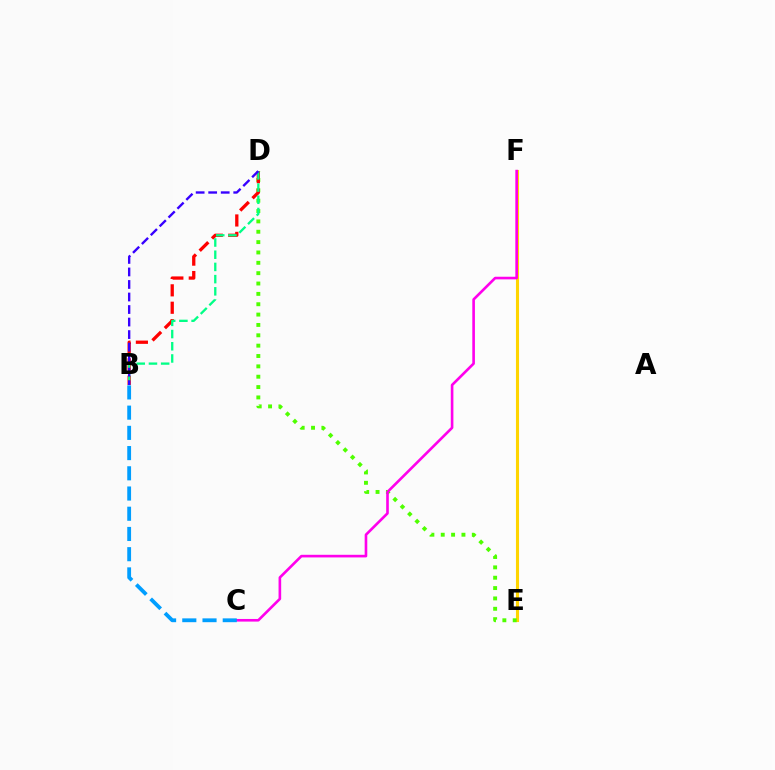{('E', 'F'): [{'color': '#ffd500', 'line_style': 'solid', 'thickness': 2.23}], ('D', 'E'): [{'color': '#4fff00', 'line_style': 'dotted', 'thickness': 2.81}], ('C', 'F'): [{'color': '#ff00ed', 'line_style': 'solid', 'thickness': 1.89}], ('B', 'C'): [{'color': '#009eff', 'line_style': 'dashed', 'thickness': 2.75}], ('B', 'D'): [{'color': '#ff0000', 'line_style': 'dashed', 'thickness': 2.37}, {'color': '#00ff86', 'line_style': 'dashed', 'thickness': 1.66}, {'color': '#3700ff', 'line_style': 'dashed', 'thickness': 1.7}]}